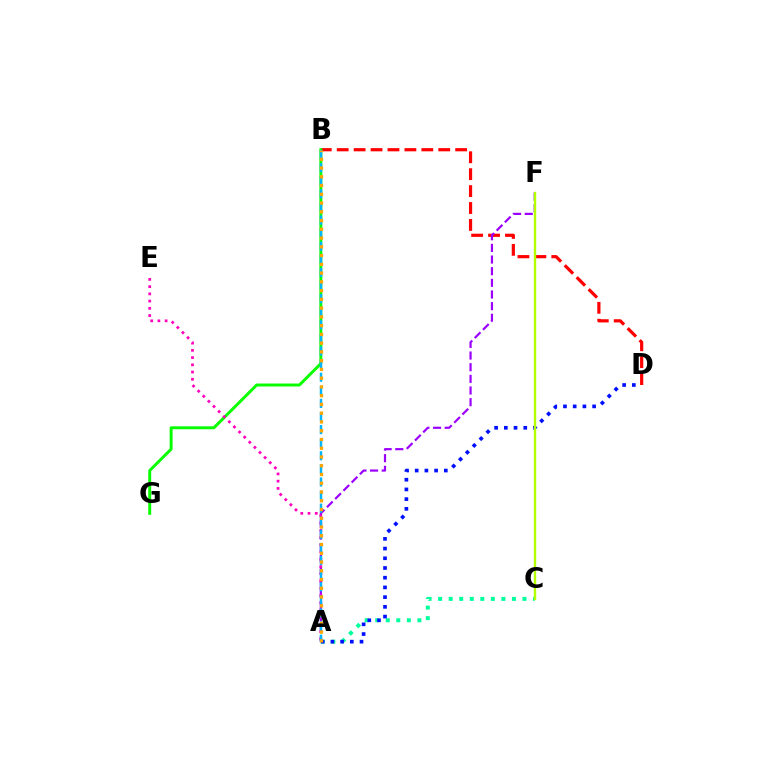{('A', 'C'): [{'color': '#00ff9d', 'line_style': 'dotted', 'thickness': 2.86}], ('A', 'D'): [{'color': '#0010ff', 'line_style': 'dotted', 'thickness': 2.64}], ('B', 'D'): [{'color': '#ff0000', 'line_style': 'dashed', 'thickness': 2.3}], ('A', 'F'): [{'color': '#9b00ff', 'line_style': 'dashed', 'thickness': 1.58}], ('C', 'F'): [{'color': '#b3ff00', 'line_style': 'solid', 'thickness': 1.71}], ('B', 'G'): [{'color': '#08ff00', 'line_style': 'solid', 'thickness': 2.12}], ('A', 'E'): [{'color': '#ff00bd', 'line_style': 'dotted', 'thickness': 1.96}], ('A', 'B'): [{'color': '#00b5ff', 'line_style': 'dashed', 'thickness': 1.78}, {'color': '#ffa500', 'line_style': 'dotted', 'thickness': 2.38}]}